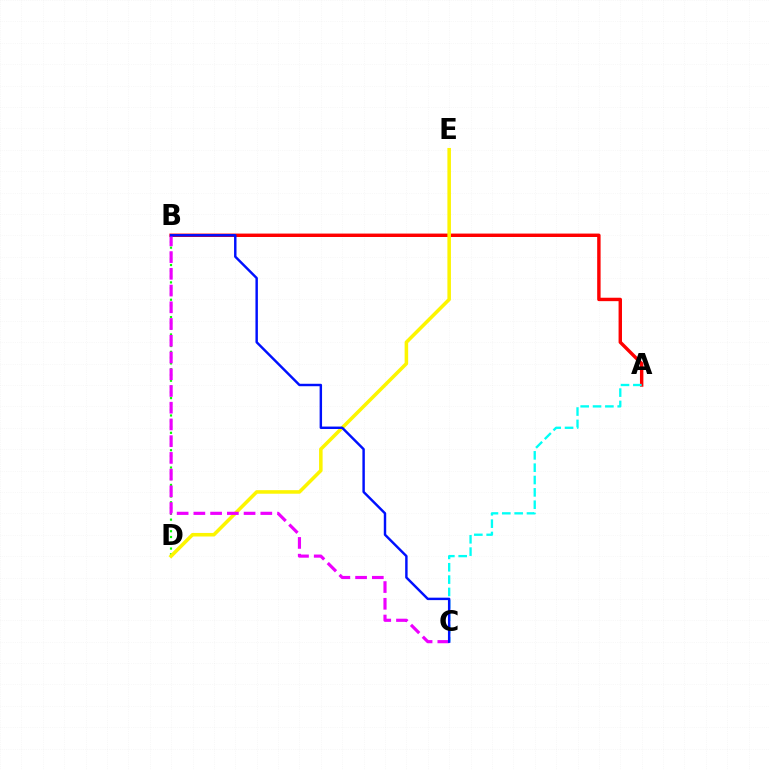{('A', 'B'): [{'color': '#ff0000', 'line_style': 'solid', 'thickness': 2.46}], ('B', 'D'): [{'color': '#08ff00', 'line_style': 'dotted', 'thickness': 1.57}], ('D', 'E'): [{'color': '#fcf500', 'line_style': 'solid', 'thickness': 2.55}], ('A', 'C'): [{'color': '#00fff6', 'line_style': 'dashed', 'thickness': 1.68}], ('B', 'C'): [{'color': '#ee00ff', 'line_style': 'dashed', 'thickness': 2.27}, {'color': '#0010ff', 'line_style': 'solid', 'thickness': 1.76}]}